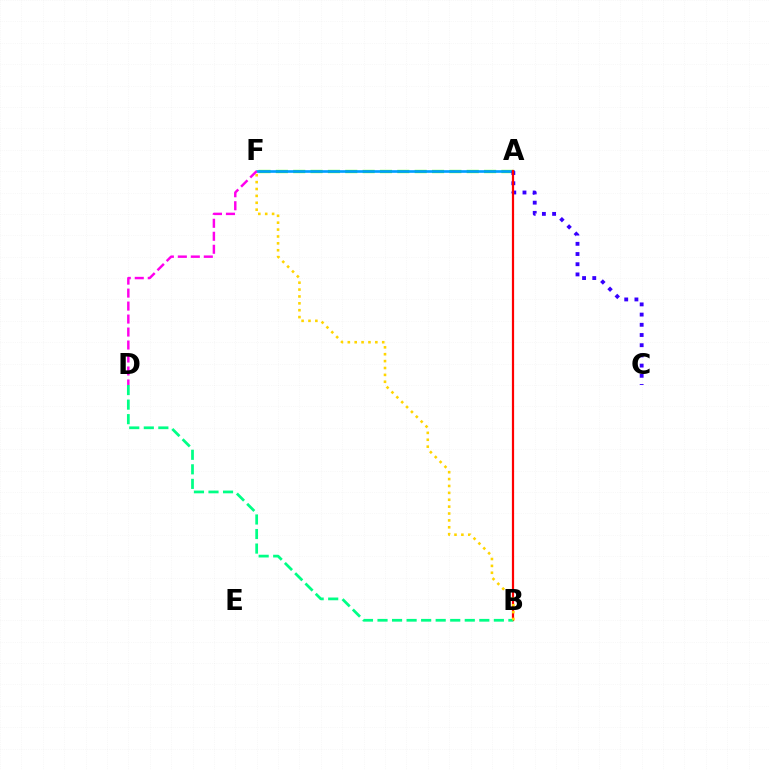{('A', 'F'): [{'color': '#4fff00', 'line_style': 'dashed', 'thickness': 2.36}, {'color': '#009eff', 'line_style': 'solid', 'thickness': 1.9}], ('A', 'C'): [{'color': '#3700ff', 'line_style': 'dotted', 'thickness': 2.77}], ('A', 'B'): [{'color': '#ff0000', 'line_style': 'solid', 'thickness': 1.59}], ('B', 'D'): [{'color': '#00ff86', 'line_style': 'dashed', 'thickness': 1.98}], ('B', 'F'): [{'color': '#ffd500', 'line_style': 'dotted', 'thickness': 1.87}], ('D', 'F'): [{'color': '#ff00ed', 'line_style': 'dashed', 'thickness': 1.76}]}